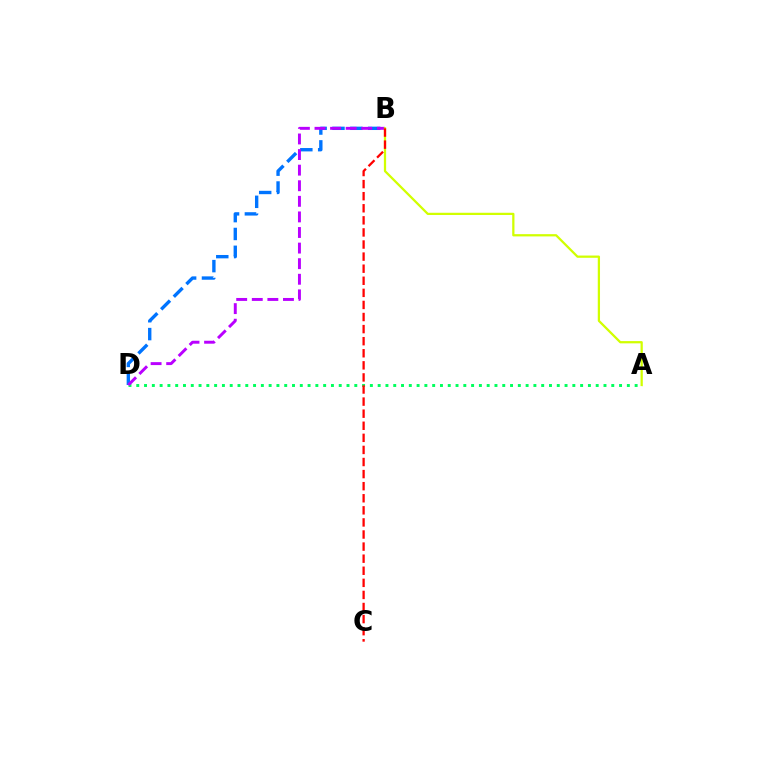{('A', 'D'): [{'color': '#00ff5c', 'line_style': 'dotted', 'thickness': 2.12}], ('B', 'D'): [{'color': '#0074ff', 'line_style': 'dashed', 'thickness': 2.42}, {'color': '#b900ff', 'line_style': 'dashed', 'thickness': 2.12}], ('A', 'B'): [{'color': '#d1ff00', 'line_style': 'solid', 'thickness': 1.62}], ('B', 'C'): [{'color': '#ff0000', 'line_style': 'dashed', 'thickness': 1.64}]}